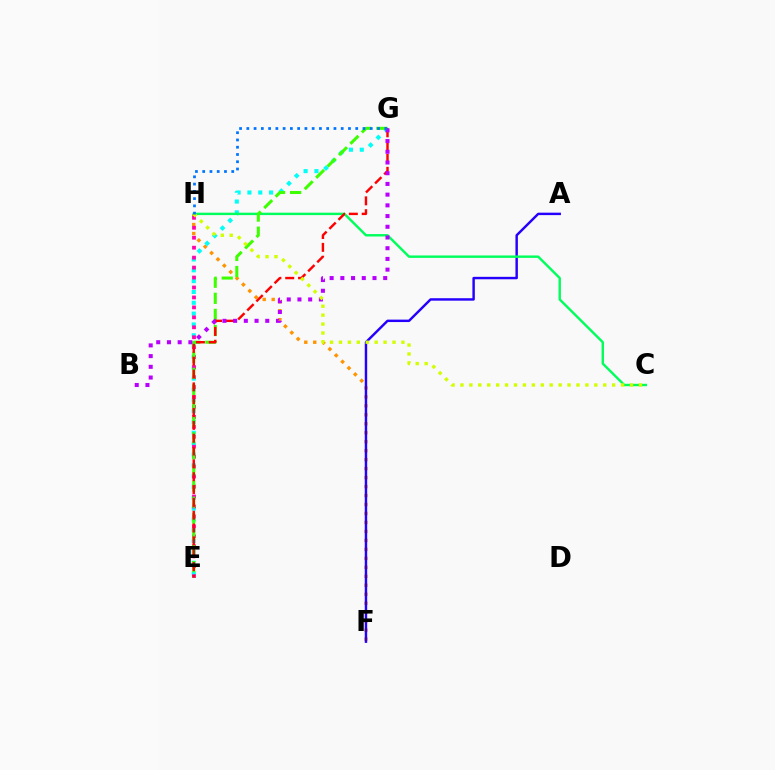{('F', 'H'): [{'color': '#ff9400', 'line_style': 'dotted', 'thickness': 2.44}], ('E', 'G'): [{'color': '#00fff6', 'line_style': 'dotted', 'thickness': 2.94}, {'color': '#3dff00', 'line_style': 'dashed', 'thickness': 2.19}, {'color': '#ff0000', 'line_style': 'dashed', 'thickness': 1.74}], ('A', 'F'): [{'color': '#2500ff', 'line_style': 'solid', 'thickness': 1.76}], ('C', 'H'): [{'color': '#00ff5c', 'line_style': 'solid', 'thickness': 1.74}, {'color': '#d1ff00', 'line_style': 'dotted', 'thickness': 2.42}], ('E', 'H'): [{'color': '#ff00ac', 'line_style': 'dotted', 'thickness': 2.7}], ('B', 'G'): [{'color': '#b900ff', 'line_style': 'dotted', 'thickness': 2.91}], ('G', 'H'): [{'color': '#0074ff', 'line_style': 'dotted', 'thickness': 1.97}]}